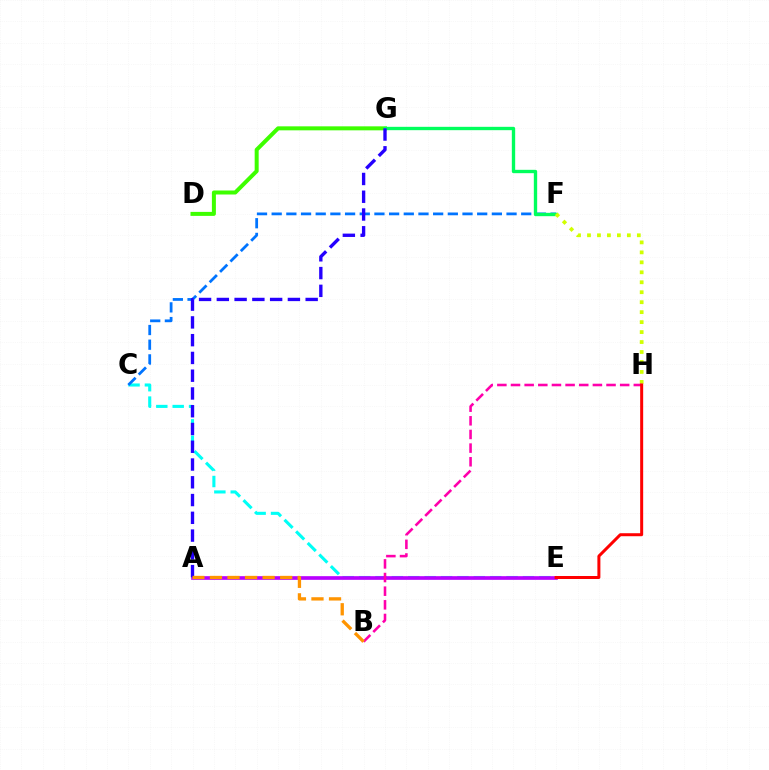{('C', 'E'): [{'color': '#00fff6', 'line_style': 'dashed', 'thickness': 2.23}], ('C', 'F'): [{'color': '#0074ff', 'line_style': 'dashed', 'thickness': 1.99}], ('D', 'G'): [{'color': '#3dff00', 'line_style': 'solid', 'thickness': 2.88}], ('F', 'G'): [{'color': '#00ff5c', 'line_style': 'solid', 'thickness': 2.42}], ('A', 'E'): [{'color': '#b900ff', 'line_style': 'solid', 'thickness': 2.64}], ('A', 'G'): [{'color': '#2500ff', 'line_style': 'dashed', 'thickness': 2.41}], ('F', 'H'): [{'color': '#d1ff00', 'line_style': 'dotted', 'thickness': 2.71}], ('B', 'H'): [{'color': '#ff00ac', 'line_style': 'dashed', 'thickness': 1.85}], ('E', 'H'): [{'color': '#ff0000', 'line_style': 'solid', 'thickness': 2.16}], ('A', 'B'): [{'color': '#ff9400', 'line_style': 'dashed', 'thickness': 2.39}]}